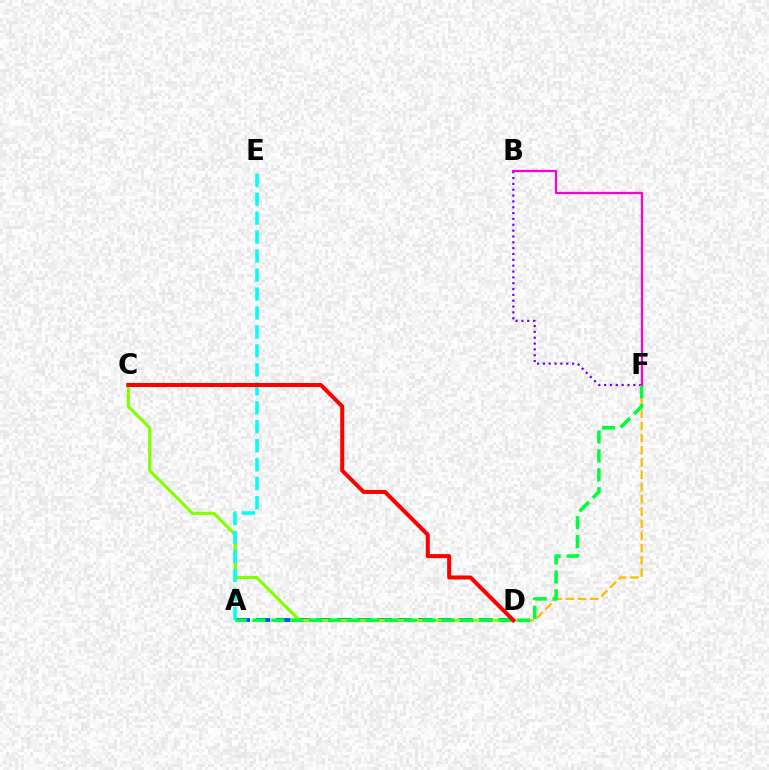{('D', 'F'): [{'color': '#ffbd00', 'line_style': 'dashed', 'thickness': 1.66}], ('A', 'D'): [{'color': '#004bff', 'line_style': 'dashed', 'thickness': 2.75}], ('C', 'D'): [{'color': '#84ff00', 'line_style': 'solid', 'thickness': 2.28}, {'color': '#ff0000', 'line_style': 'solid', 'thickness': 2.9}], ('A', 'E'): [{'color': '#00fff6', 'line_style': 'dashed', 'thickness': 2.58}], ('B', 'F'): [{'color': '#7200ff', 'line_style': 'dotted', 'thickness': 1.59}, {'color': '#ff00cf', 'line_style': 'solid', 'thickness': 1.63}], ('A', 'F'): [{'color': '#00ff39', 'line_style': 'dashed', 'thickness': 2.57}]}